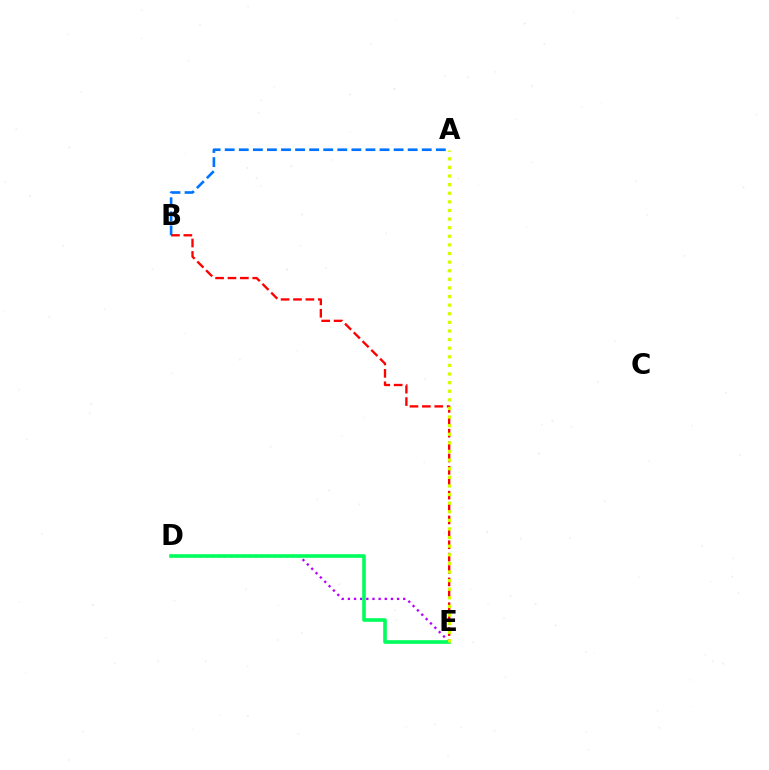{('D', 'E'): [{'color': '#b900ff', 'line_style': 'dotted', 'thickness': 1.67}, {'color': '#00ff5c', 'line_style': 'solid', 'thickness': 2.6}], ('A', 'B'): [{'color': '#0074ff', 'line_style': 'dashed', 'thickness': 1.91}], ('B', 'E'): [{'color': '#ff0000', 'line_style': 'dashed', 'thickness': 1.68}], ('A', 'E'): [{'color': '#d1ff00', 'line_style': 'dotted', 'thickness': 2.34}]}